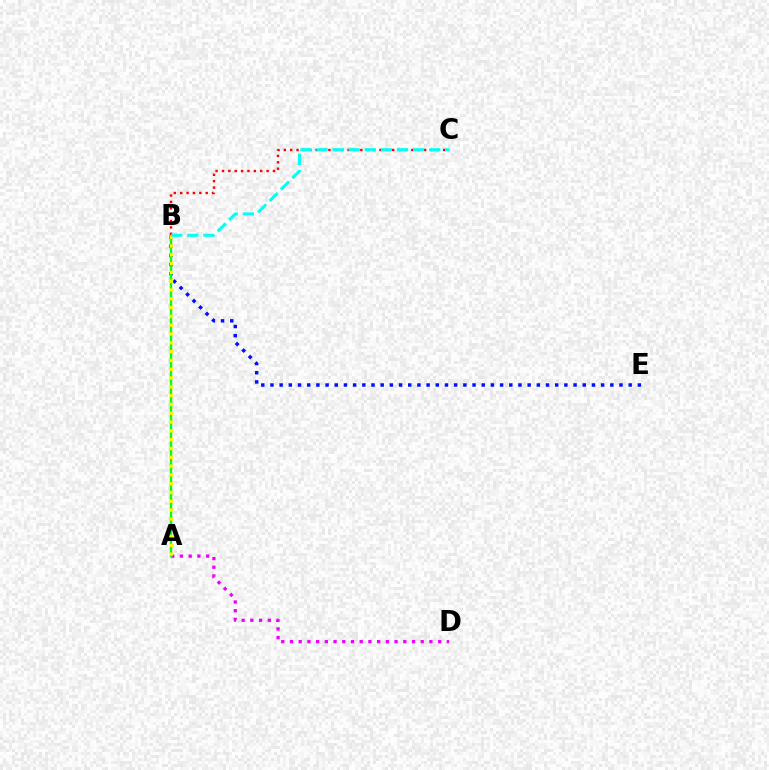{('B', 'E'): [{'color': '#0010ff', 'line_style': 'dotted', 'thickness': 2.5}], ('A', 'D'): [{'color': '#ee00ff', 'line_style': 'dotted', 'thickness': 2.37}], ('A', 'B'): [{'color': '#08ff00', 'line_style': 'solid', 'thickness': 1.73}, {'color': '#fcf500', 'line_style': 'dotted', 'thickness': 2.39}], ('B', 'C'): [{'color': '#ff0000', 'line_style': 'dotted', 'thickness': 1.73}, {'color': '#00fff6', 'line_style': 'dashed', 'thickness': 2.19}]}